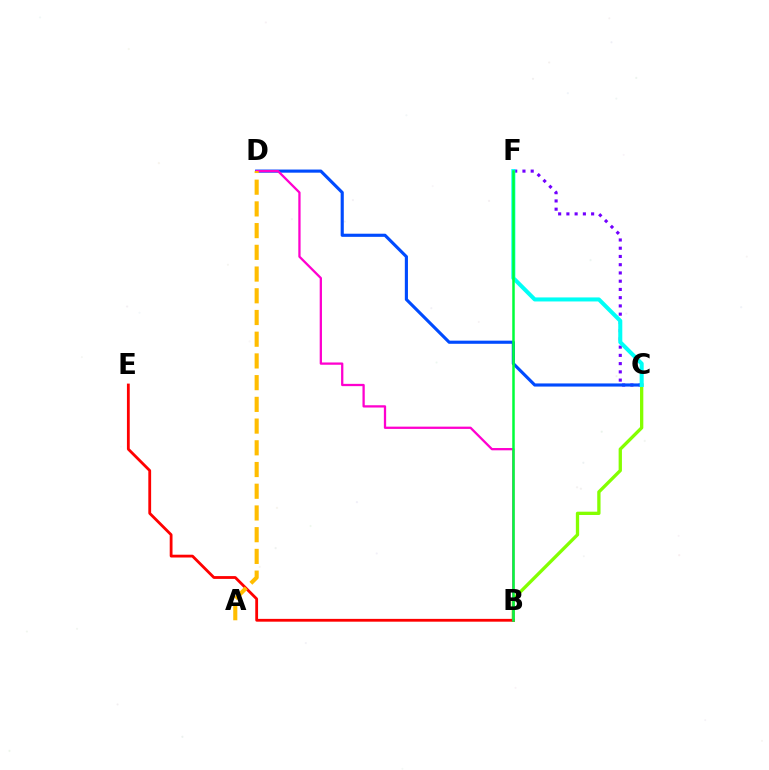{('C', 'F'): [{'color': '#7200ff', 'line_style': 'dotted', 'thickness': 2.24}, {'color': '#00fff6', 'line_style': 'solid', 'thickness': 2.91}], ('B', 'C'): [{'color': '#84ff00', 'line_style': 'solid', 'thickness': 2.38}], ('C', 'D'): [{'color': '#004bff', 'line_style': 'solid', 'thickness': 2.25}], ('B', 'E'): [{'color': '#ff0000', 'line_style': 'solid', 'thickness': 2.02}], ('B', 'D'): [{'color': '#ff00cf', 'line_style': 'solid', 'thickness': 1.64}], ('B', 'F'): [{'color': '#00ff39', 'line_style': 'solid', 'thickness': 1.8}], ('A', 'D'): [{'color': '#ffbd00', 'line_style': 'dashed', 'thickness': 2.95}]}